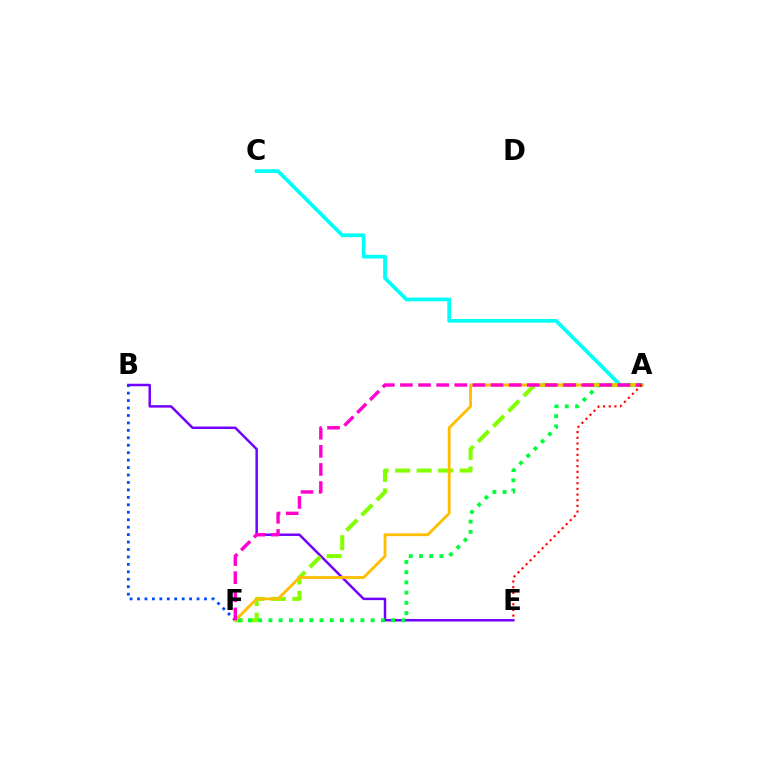{('A', 'C'): [{'color': '#00fff6', 'line_style': 'solid', 'thickness': 2.67}], ('B', 'E'): [{'color': '#7200ff', 'line_style': 'solid', 'thickness': 1.78}], ('A', 'F'): [{'color': '#84ff00', 'line_style': 'dashed', 'thickness': 2.92}, {'color': '#00ff39', 'line_style': 'dotted', 'thickness': 2.78}, {'color': '#ffbd00', 'line_style': 'solid', 'thickness': 2.04}, {'color': '#ff00cf', 'line_style': 'dashed', 'thickness': 2.46}], ('B', 'F'): [{'color': '#004bff', 'line_style': 'dotted', 'thickness': 2.02}], ('A', 'E'): [{'color': '#ff0000', 'line_style': 'dotted', 'thickness': 1.54}]}